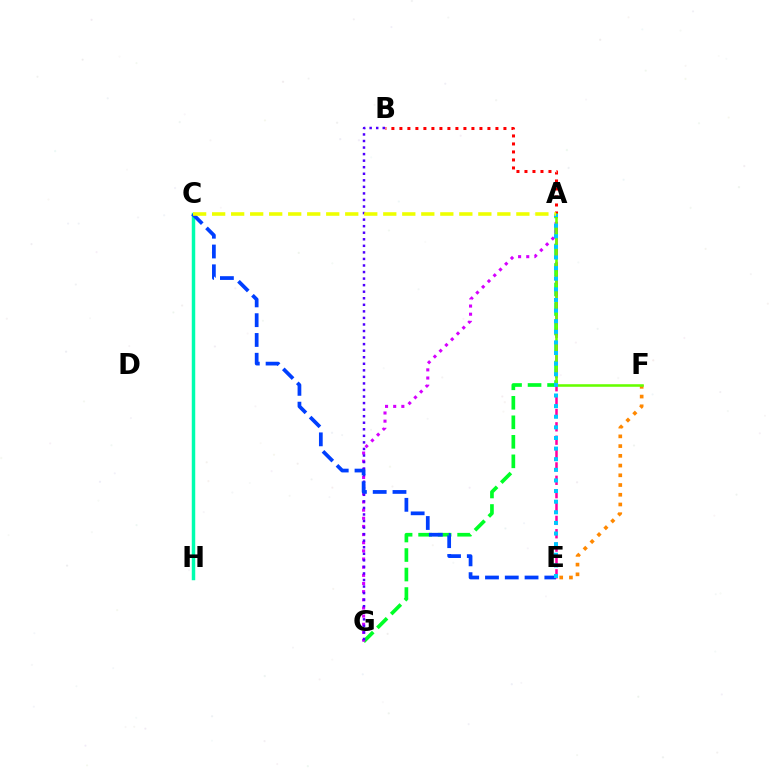{('A', 'G'): [{'color': '#00ff27', 'line_style': 'dashed', 'thickness': 2.65}, {'color': '#d600ff', 'line_style': 'dotted', 'thickness': 2.22}], ('A', 'B'): [{'color': '#ff0000', 'line_style': 'dotted', 'thickness': 2.17}], ('B', 'G'): [{'color': '#4f00ff', 'line_style': 'dotted', 'thickness': 1.78}], ('C', 'H'): [{'color': '#00ffaf', 'line_style': 'solid', 'thickness': 2.49}], ('C', 'E'): [{'color': '#003fff', 'line_style': 'dashed', 'thickness': 2.69}], ('A', 'E'): [{'color': '#ff00a0', 'line_style': 'dashed', 'thickness': 1.82}, {'color': '#00c7ff', 'line_style': 'dotted', 'thickness': 2.88}], ('E', 'F'): [{'color': '#ff8800', 'line_style': 'dotted', 'thickness': 2.64}], ('A', 'F'): [{'color': '#66ff00', 'line_style': 'solid', 'thickness': 1.85}], ('A', 'C'): [{'color': '#eeff00', 'line_style': 'dashed', 'thickness': 2.58}]}